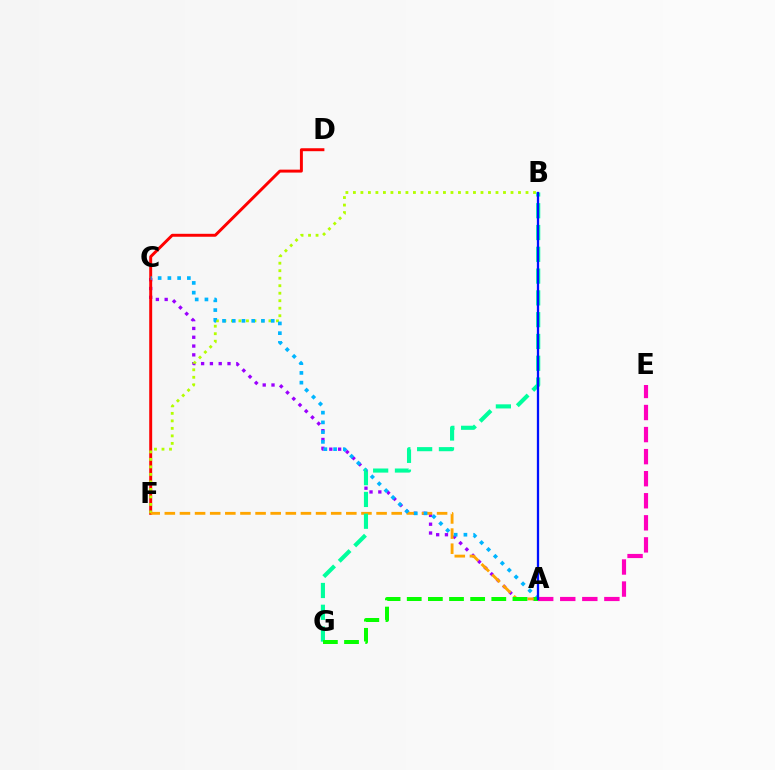{('A', 'C'): [{'color': '#9b00ff', 'line_style': 'dotted', 'thickness': 2.39}, {'color': '#00b5ff', 'line_style': 'dotted', 'thickness': 2.65}], ('D', 'F'): [{'color': '#ff0000', 'line_style': 'solid', 'thickness': 2.12}], ('B', 'F'): [{'color': '#b3ff00', 'line_style': 'dotted', 'thickness': 2.04}], ('A', 'F'): [{'color': '#ffa500', 'line_style': 'dashed', 'thickness': 2.05}], ('A', 'E'): [{'color': '#ff00bd', 'line_style': 'dashed', 'thickness': 3.0}], ('B', 'G'): [{'color': '#00ff9d', 'line_style': 'dashed', 'thickness': 2.96}], ('A', 'G'): [{'color': '#08ff00', 'line_style': 'dashed', 'thickness': 2.87}], ('A', 'B'): [{'color': '#0010ff', 'line_style': 'solid', 'thickness': 1.65}]}